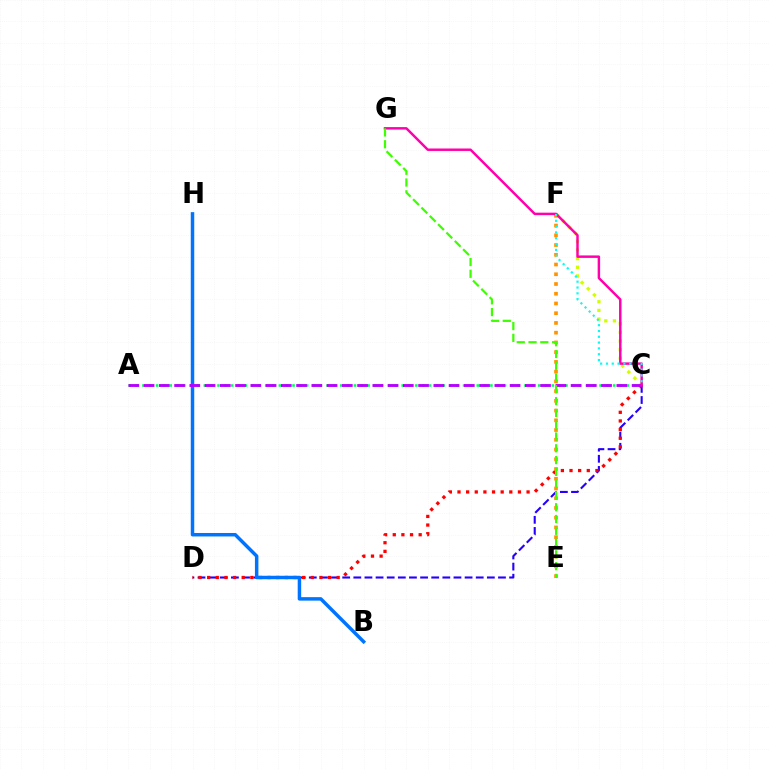{('C', 'F'): [{'color': '#d1ff00', 'line_style': 'dotted', 'thickness': 2.35}, {'color': '#00fff6', 'line_style': 'dotted', 'thickness': 1.58}], ('A', 'C'): [{'color': '#00ff5c', 'line_style': 'dotted', 'thickness': 1.85}, {'color': '#b900ff', 'line_style': 'dashed', 'thickness': 2.07}], ('C', 'D'): [{'color': '#2500ff', 'line_style': 'dashed', 'thickness': 1.51}, {'color': '#ff0000', 'line_style': 'dotted', 'thickness': 2.35}], ('B', 'H'): [{'color': '#0074ff', 'line_style': 'solid', 'thickness': 2.5}], ('E', 'F'): [{'color': '#ff9400', 'line_style': 'dotted', 'thickness': 2.65}], ('C', 'G'): [{'color': '#ff00ac', 'line_style': 'solid', 'thickness': 1.78}], ('E', 'G'): [{'color': '#3dff00', 'line_style': 'dashed', 'thickness': 1.6}]}